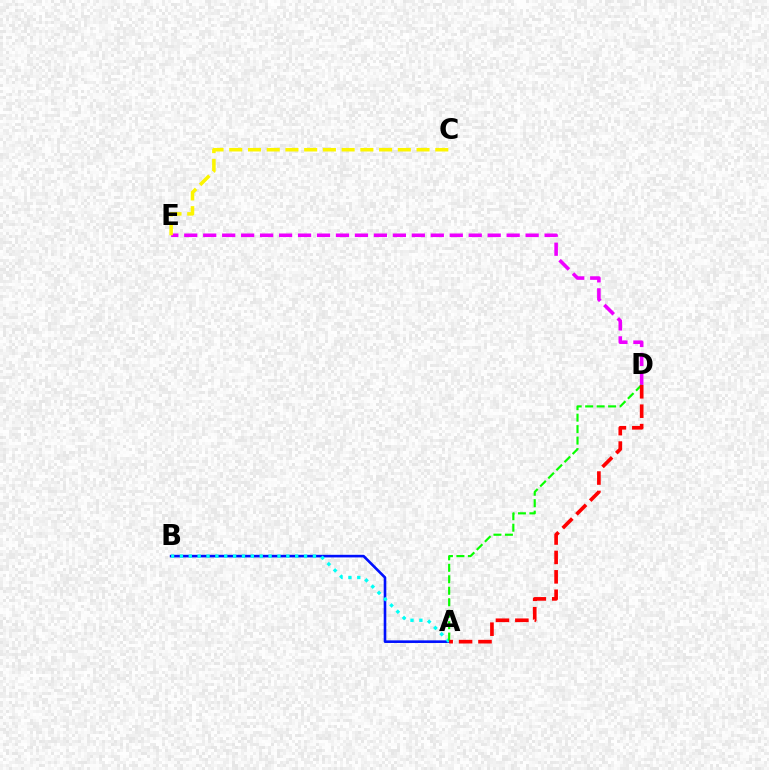{('A', 'B'): [{'color': '#0010ff', 'line_style': 'solid', 'thickness': 1.88}, {'color': '#00fff6', 'line_style': 'dotted', 'thickness': 2.41}], ('D', 'E'): [{'color': '#ee00ff', 'line_style': 'dashed', 'thickness': 2.58}], ('C', 'E'): [{'color': '#fcf500', 'line_style': 'dashed', 'thickness': 2.54}], ('A', 'D'): [{'color': '#08ff00', 'line_style': 'dashed', 'thickness': 1.56}, {'color': '#ff0000', 'line_style': 'dashed', 'thickness': 2.64}]}